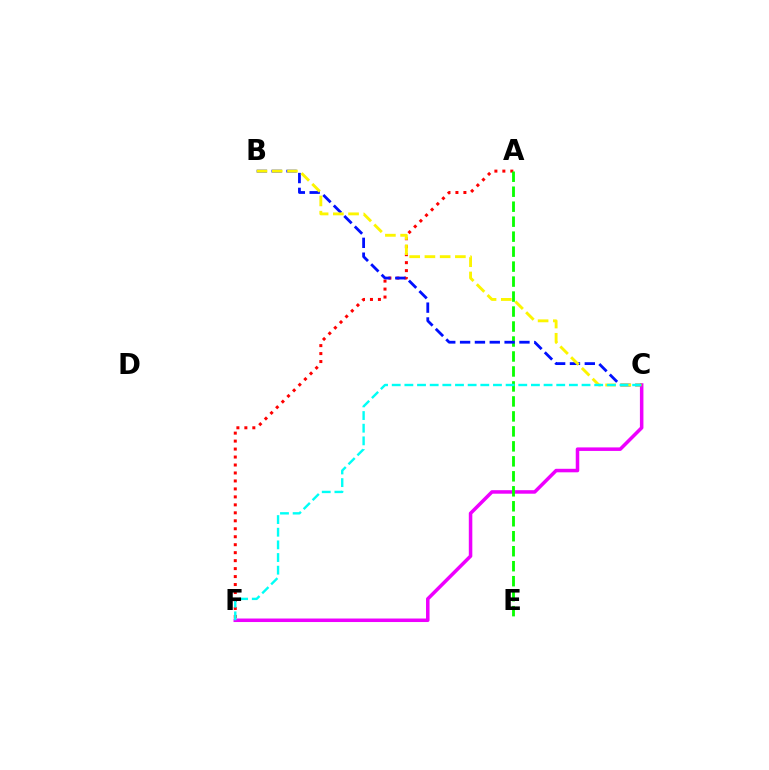{('C', 'F'): [{'color': '#ee00ff', 'line_style': 'solid', 'thickness': 2.53}, {'color': '#00fff6', 'line_style': 'dashed', 'thickness': 1.72}], ('A', 'F'): [{'color': '#ff0000', 'line_style': 'dotted', 'thickness': 2.17}], ('A', 'E'): [{'color': '#08ff00', 'line_style': 'dashed', 'thickness': 2.03}], ('B', 'C'): [{'color': '#0010ff', 'line_style': 'dashed', 'thickness': 2.02}, {'color': '#fcf500', 'line_style': 'dashed', 'thickness': 2.07}]}